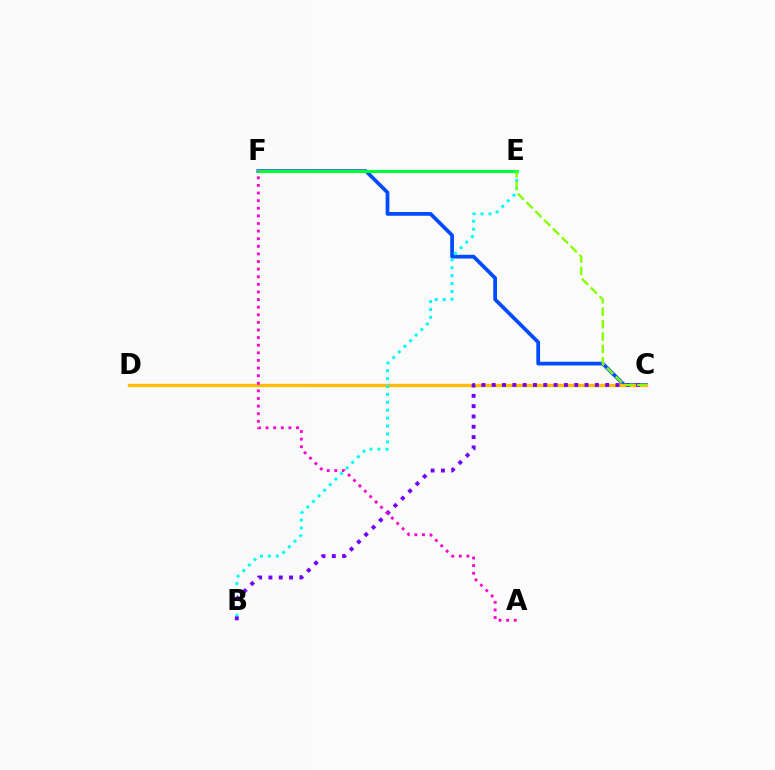{('C', 'D'): [{'color': '#ff0000', 'line_style': 'dashed', 'thickness': 1.96}, {'color': '#ffbd00', 'line_style': 'solid', 'thickness': 2.39}], ('C', 'F'): [{'color': '#004bff', 'line_style': 'solid', 'thickness': 2.68}], ('E', 'F'): [{'color': '#00ff39', 'line_style': 'solid', 'thickness': 2.2}], ('B', 'E'): [{'color': '#00fff6', 'line_style': 'dotted', 'thickness': 2.15}], ('B', 'C'): [{'color': '#7200ff', 'line_style': 'dotted', 'thickness': 2.8}], ('A', 'F'): [{'color': '#ff00cf', 'line_style': 'dotted', 'thickness': 2.07}], ('C', 'E'): [{'color': '#84ff00', 'line_style': 'dashed', 'thickness': 1.69}]}